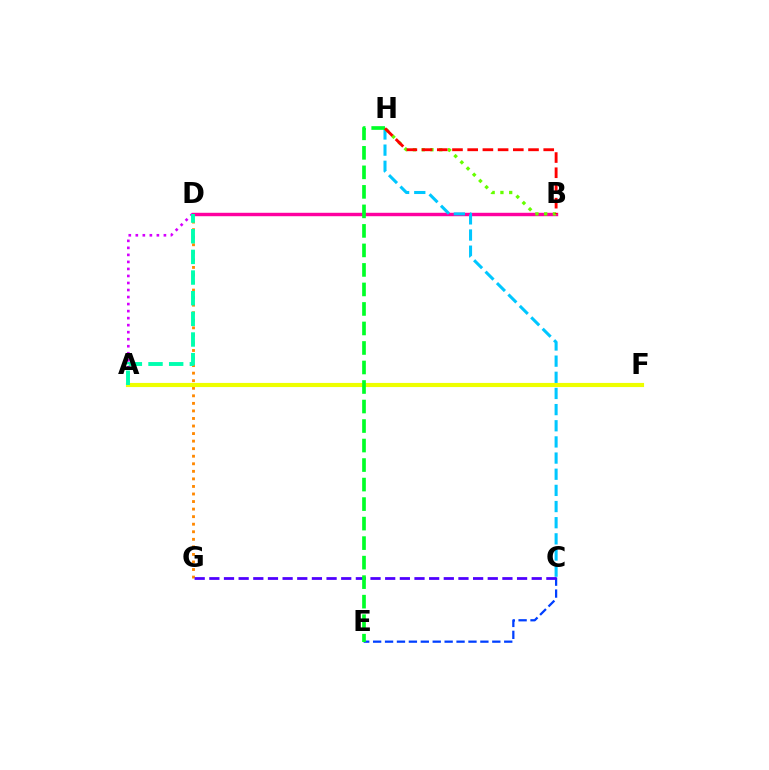{('D', 'G'): [{'color': '#ff8800', 'line_style': 'dotted', 'thickness': 2.05}], ('C', 'E'): [{'color': '#003fff', 'line_style': 'dashed', 'thickness': 1.62}], ('A', 'F'): [{'color': '#eeff00', 'line_style': 'solid', 'thickness': 2.97}], ('C', 'G'): [{'color': '#4f00ff', 'line_style': 'dashed', 'thickness': 1.99}], ('B', 'D'): [{'color': '#ff00a0', 'line_style': 'solid', 'thickness': 2.47}], ('A', 'D'): [{'color': '#d600ff', 'line_style': 'dotted', 'thickness': 1.91}, {'color': '#00ffaf', 'line_style': 'dashed', 'thickness': 2.81}], ('C', 'H'): [{'color': '#00c7ff', 'line_style': 'dashed', 'thickness': 2.19}], ('E', 'H'): [{'color': '#00ff27', 'line_style': 'dashed', 'thickness': 2.65}], ('B', 'H'): [{'color': '#66ff00', 'line_style': 'dotted', 'thickness': 2.38}, {'color': '#ff0000', 'line_style': 'dashed', 'thickness': 2.07}]}